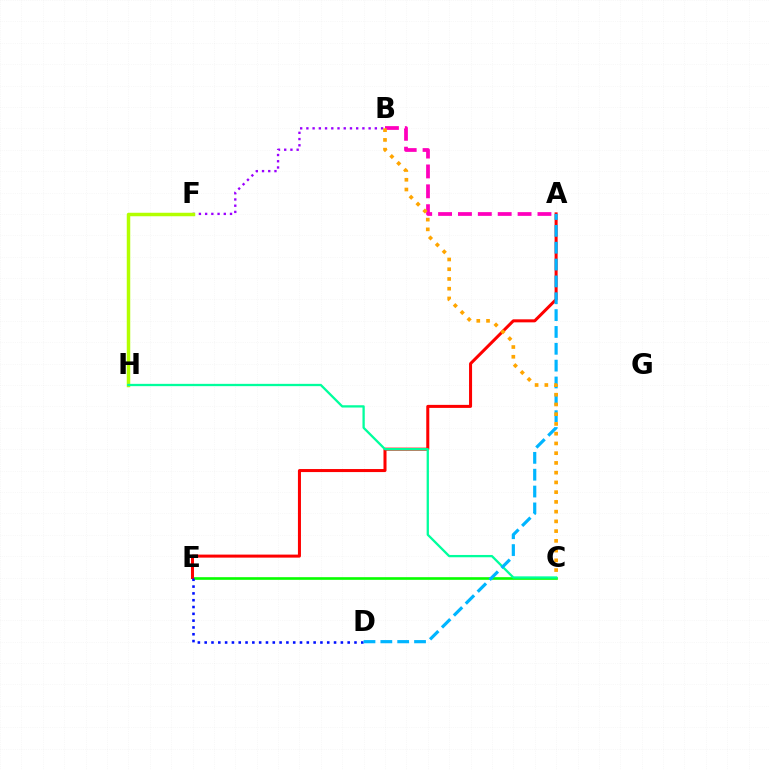{('C', 'E'): [{'color': '#08ff00', 'line_style': 'solid', 'thickness': 1.9}], ('A', 'E'): [{'color': '#ff0000', 'line_style': 'solid', 'thickness': 2.18}], ('B', 'F'): [{'color': '#9b00ff', 'line_style': 'dotted', 'thickness': 1.69}], ('F', 'H'): [{'color': '#b3ff00', 'line_style': 'solid', 'thickness': 2.5}], ('D', 'E'): [{'color': '#0010ff', 'line_style': 'dotted', 'thickness': 1.85}], ('C', 'H'): [{'color': '#00ff9d', 'line_style': 'solid', 'thickness': 1.65}], ('A', 'D'): [{'color': '#00b5ff', 'line_style': 'dashed', 'thickness': 2.29}], ('A', 'B'): [{'color': '#ff00bd', 'line_style': 'dashed', 'thickness': 2.7}], ('B', 'C'): [{'color': '#ffa500', 'line_style': 'dotted', 'thickness': 2.65}]}